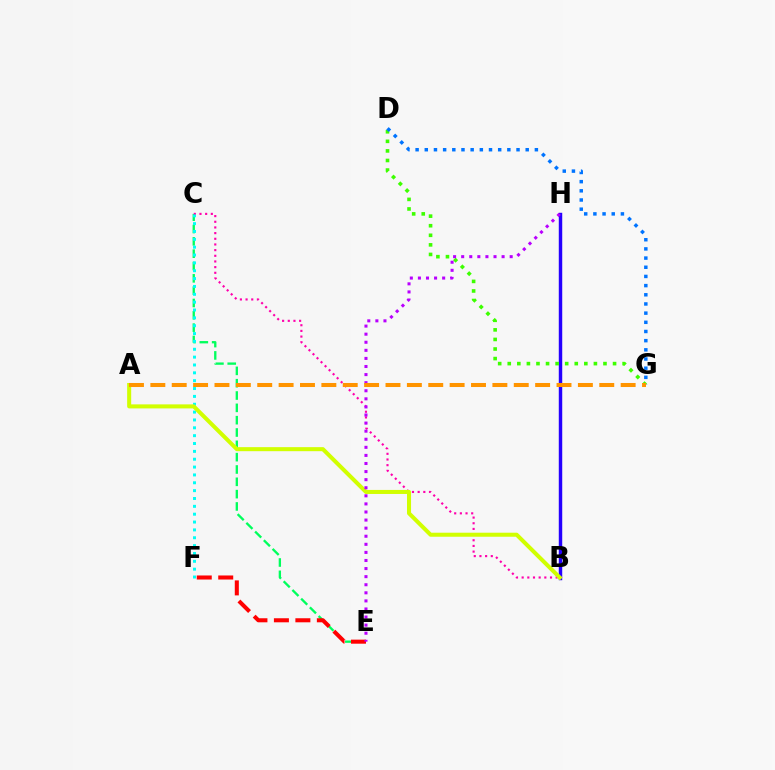{('B', 'H'): [{'color': '#2500ff', 'line_style': 'solid', 'thickness': 2.48}], ('C', 'E'): [{'color': '#00ff5c', 'line_style': 'dashed', 'thickness': 1.67}], ('B', 'C'): [{'color': '#ff00ac', 'line_style': 'dotted', 'thickness': 1.54}], ('D', 'G'): [{'color': '#3dff00', 'line_style': 'dotted', 'thickness': 2.6}, {'color': '#0074ff', 'line_style': 'dotted', 'thickness': 2.49}], ('C', 'F'): [{'color': '#00fff6', 'line_style': 'dotted', 'thickness': 2.13}], ('E', 'F'): [{'color': '#ff0000', 'line_style': 'dashed', 'thickness': 2.92}], ('A', 'B'): [{'color': '#d1ff00', 'line_style': 'solid', 'thickness': 2.9}], ('E', 'H'): [{'color': '#b900ff', 'line_style': 'dotted', 'thickness': 2.2}], ('A', 'G'): [{'color': '#ff9400', 'line_style': 'dashed', 'thickness': 2.9}]}